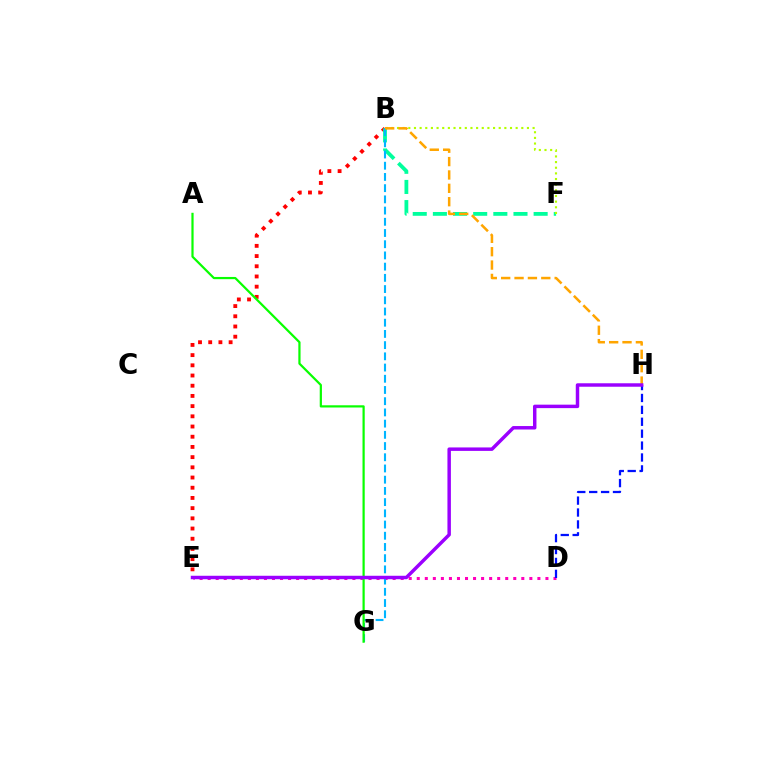{('B', 'E'): [{'color': '#ff0000', 'line_style': 'dotted', 'thickness': 2.77}], ('D', 'E'): [{'color': '#ff00bd', 'line_style': 'dotted', 'thickness': 2.19}], ('B', 'F'): [{'color': '#00ff9d', 'line_style': 'dashed', 'thickness': 2.74}, {'color': '#b3ff00', 'line_style': 'dotted', 'thickness': 1.53}], ('B', 'G'): [{'color': '#00b5ff', 'line_style': 'dashed', 'thickness': 1.52}], ('D', 'H'): [{'color': '#0010ff', 'line_style': 'dashed', 'thickness': 1.62}], ('A', 'G'): [{'color': '#08ff00', 'line_style': 'solid', 'thickness': 1.59}], ('B', 'H'): [{'color': '#ffa500', 'line_style': 'dashed', 'thickness': 1.82}], ('E', 'H'): [{'color': '#9b00ff', 'line_style': 'solid', 'thickness': 2.49}]}